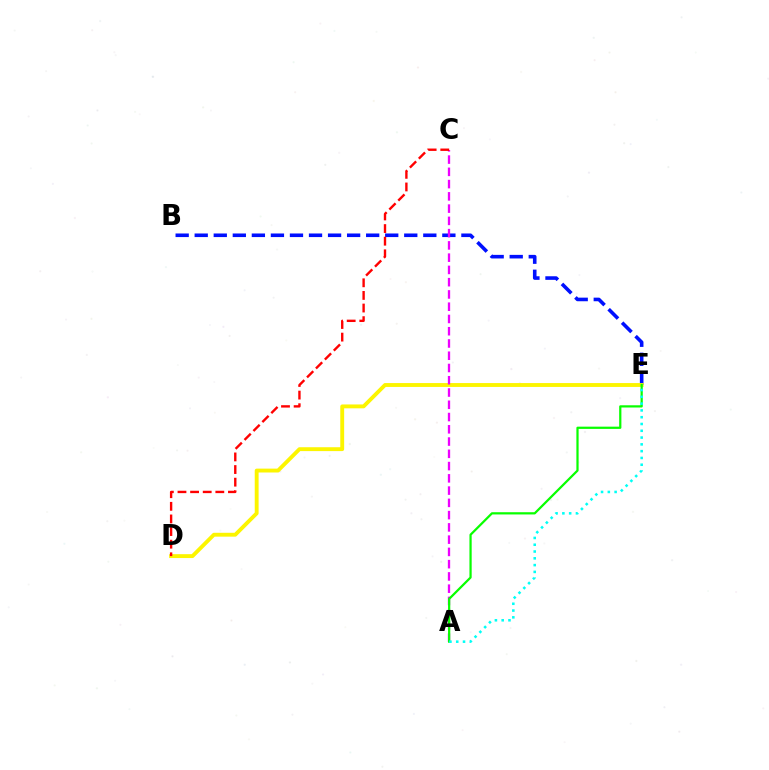{('B', 'E'): [{'color': '#0010ff', 'line_style': 'dashed', 'thickness': 2.59}], ('D', 'E'): [{'color': '#fcf500', 'line_style': 'solid', 'thickness': 2.79}], ('A', 'C'): [{'color': '#ee00ff', 'line_style': 'dashed', 'thickness': 1.67}], ('A', 'E'): [{'color': '#08ff00', 'line_style': 'solid', 'thickness': 1.61}, {'color': '#00fff6', 'line_style': 'dotted', 'thickness': 1.84}], ('C', 'D'): [{'color': '#ff0000', 'line_style': 'dashed', 'thickness': 1.71}]}